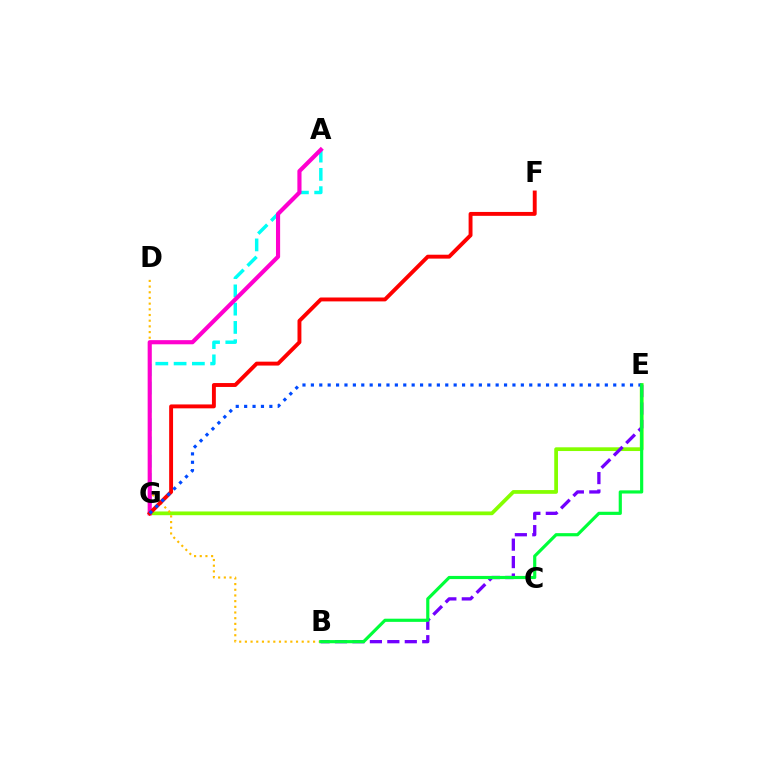{('E', 'G'): [{'color': '#84ff00', 'line_style': 'solid', 'thickness': 2.69}, {'color': '#004bff', 'line_style': 'dotted', 'thickness': 2.28}], ('A', 'G'): [{'color': '#00fff6', 'line_style': 'dashed', 'thickness': 2.48}, {'color': '#ff00cf', 'line_style': 'solid', 'thickness': 2.98}], ('B', 'D'): [{'color': '#ffbd00', 'line_style': 'dotted', 'thickness': 1.54}], ('B', 'E'): [{'color': '#7200ff', 'line_style': 'dashed', 'thickness': 2.37}, {'color': '#00ff39', 'line_style': 'solid', 'thickness': 2.28}], ('F', 'G'): [{'color': '#ff0000', 'line_style': 'solid', 'thickness': 2.81}]}